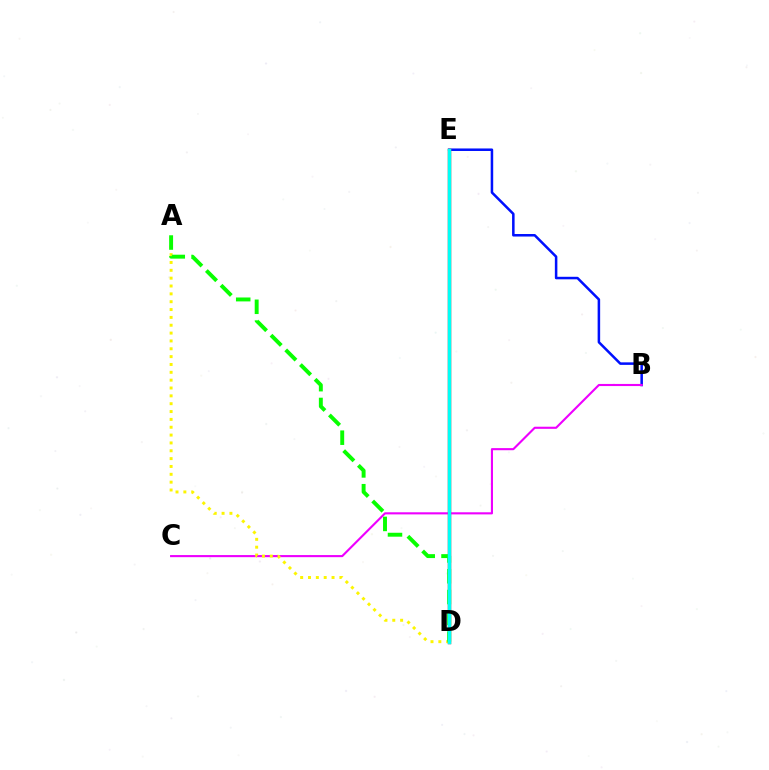{('B', 'E'): [{'color': '#0010ff', 'line_style': 'solid', 'thickness': 1.82}], ('B', 'C'): [{'color': '#ee00ff', 'line_style': 'solid', 'thickness': 1.52}], ('A', 'D'): [{'color': '#fcf500', 'line_style': 'dotted', 'thickness': 2.13}, {'color': '#08ff00', 'line_style': 'dashed', 'thickness': 2.82}], ('D', 'E'): [{'color': '#ff0000', 'line_style': 'solid', 'thickness': 2.45}, {'color': '#00fff6', 'line_style': 'solid', 'thickness': 2.5}]}